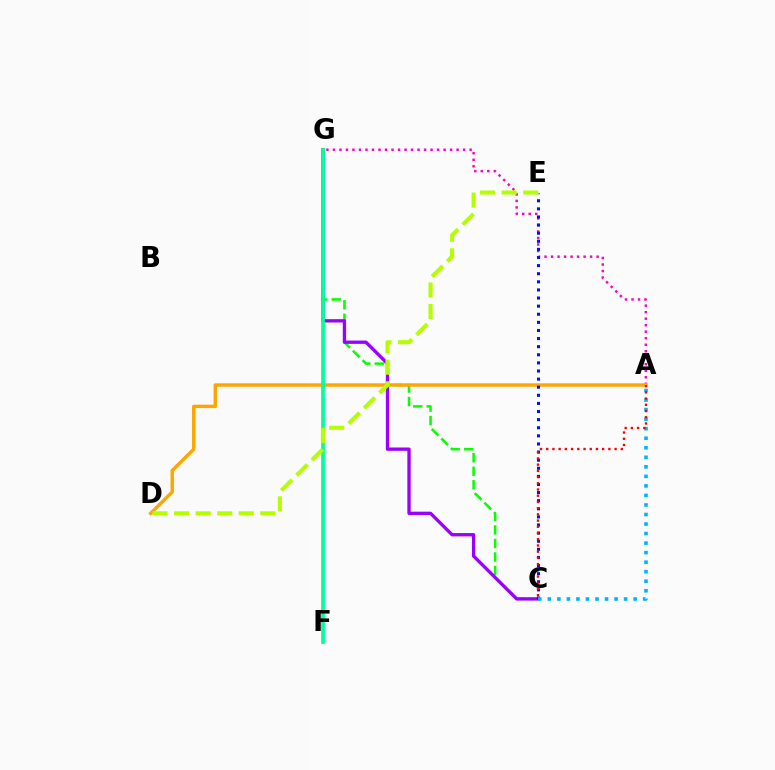{('C', 'G'): [{'color': '#08ff00', 'line_style': 'dashed', 'thickness': 1.84}, {'color': '#9b00ff', 'line_style': 'solid', 'thickness': 2.4}], ('A', 'G'): [{'color': '#ff00bd', 'line_style': 'dotted', 'thickness': 1.77}], ('A', 'D'): [{'color': '#ffa500', 'line_style': 'solid', 'thickness': 2.47}], ('F', 'G'): [{'color': '#00ff9d', 'line_style': 'solid', 'thickness': 2.67}], ('C', 'E'): [{'color': '#0010ff', 'line_style': 'dotted', 'thickness': 2.2}], ('A', 'C'): [{'color': '#00b5ff', 'line_style': 'dotted', 'thickness': 2.59}, {'color': '#ff0000', 'line_style': 'dotted', 'thickness': 1.69}], ('D', 'E'): [{'color': '#b3ff00', 'line_style': 'dashed', 'thickness': 2.93}]}